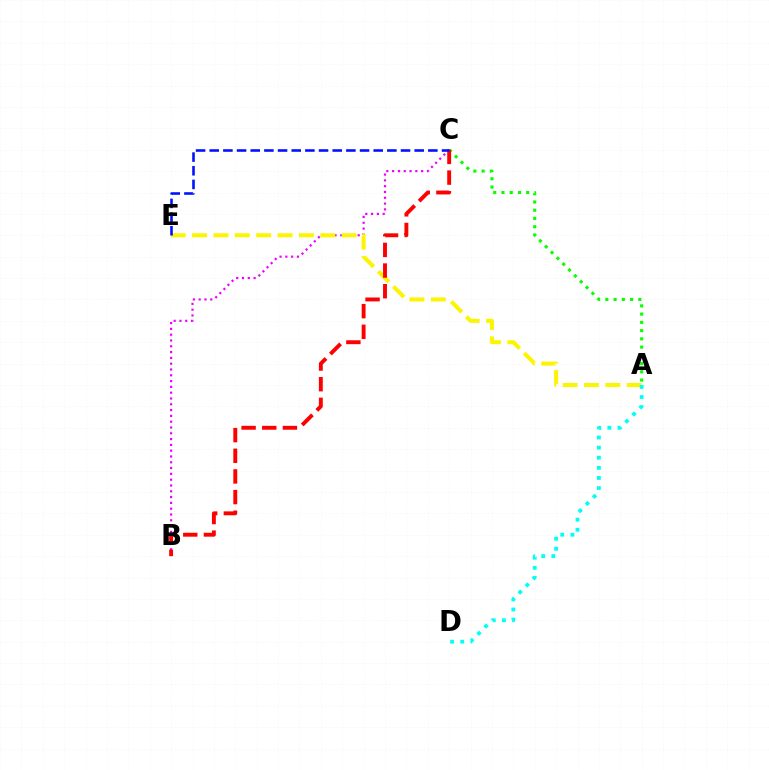{('A', 'C'): [{'color': '#08ff00', 'line_style': 'dotted', 'thickness': 2.24}], ('B', 'C'): [{'color': '#ee00ff', 'line_style': 'dotted', 'thickness': 1.58}, {'color': '#ff0000', 'line_style': 'dashed', 'thickness': 2.81}], ('A', 'E'): [{'color': '#fcf500', 'line_style': 'dashed', 'thickness': 2.9}], ('A', 'D'): [{'color': '#00fff6', 'line_style': 'dotted', 'thickness': 2.75}], ('C', 'E'): [{'color': '#0010ff', 'line_style': 'dashed', 'thickness': 1.86}]}